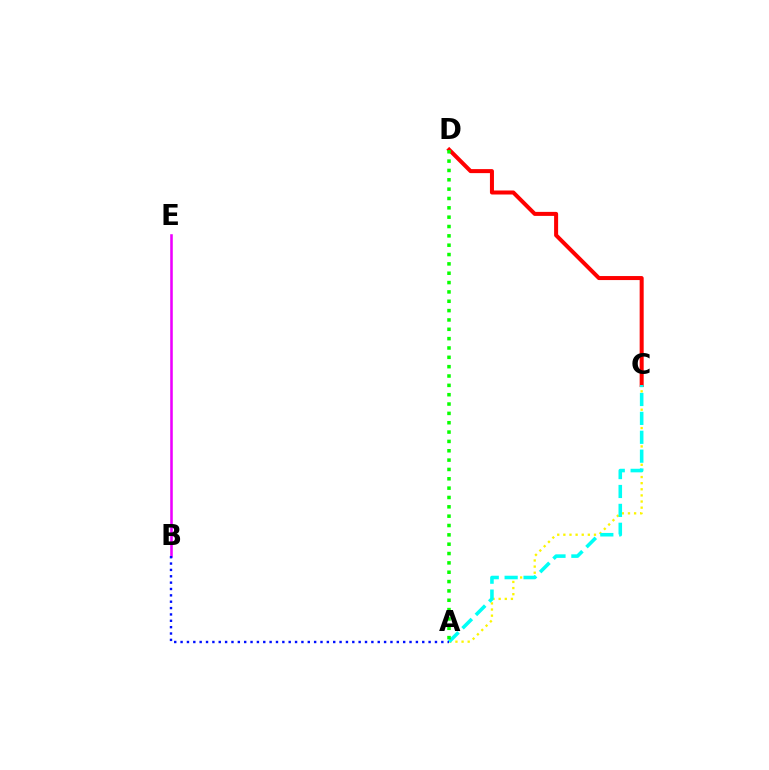{('A', 'C'): [{'color': '#fcf500', 'line_style': 'dotted', 'thickness': 1.66}, {'color': '#00fff6', 'line_style': 'dashed', 'thickness': 2.57}], ('C', 'D'): [{'color': '#ff0000', 'line_style': 'solid', 'thickness': 2.89}], ('A', 'D'): [{'color': '#08ff00', 'line_style': 'dotted', 'thickness': 2.54}], ('B', 'E'): [{'color': '#ee00ff', 'line_style': 'solid', 'thickness': 1.85}], ('A', 'B'): [{'color': '#0010ff', 'line_style': 'dotted', 'thickness': 1.73}]}